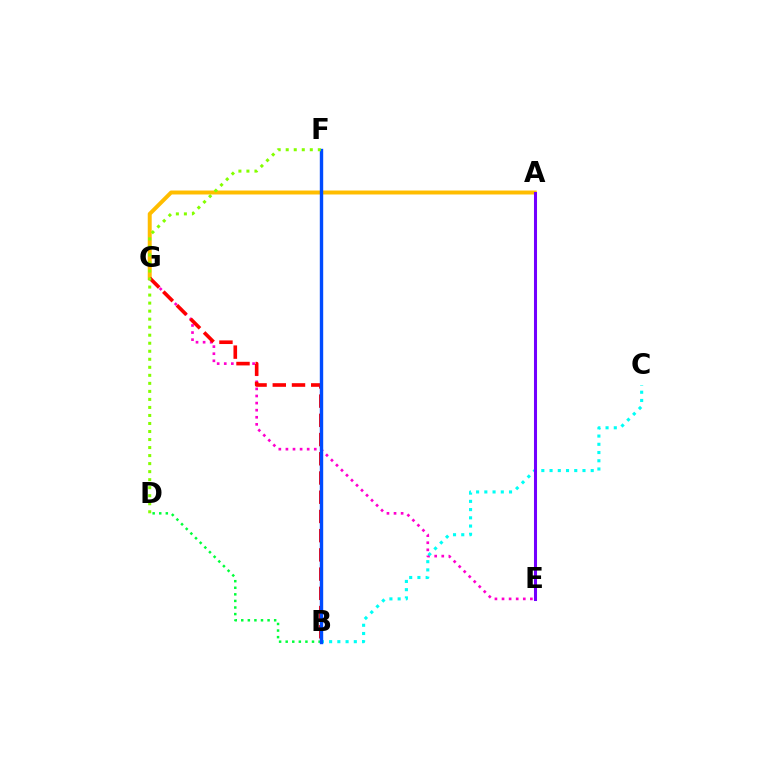{('A', 'G'): [{'color': '#ffbd00', 'line_style': 'solid', 'thickness': 2.85}], ('E', 'G'): [{'color': '#ff00cf', 'line_style': 'dotted', 'thickness': 1.93}], ('B', 'C'): [{'color': '#00fff6', 'line_style': 'dotted', 'thickness': 2.24}], ('B', 'D'): [{'color': '#00ff39', 'line_style': 'dotted', 'thickness': 1.79}], ('B', 'G'): [{'color': '#ff0000', 'line_style': 'dashed', 'thickness': 2.61}], ('B', 'F'): [{'color': '#004bff', 'line_style': 'solid', 'thickness': 2.45}], ('D', 'F'): [{'color': '#84ff00', 'line_style': 'dotted', 'thickness': 2.18}], ('A', 'E'): [{'color': '#7200ff', 'line_style': 'solid', 'thickness': 2.19}]}